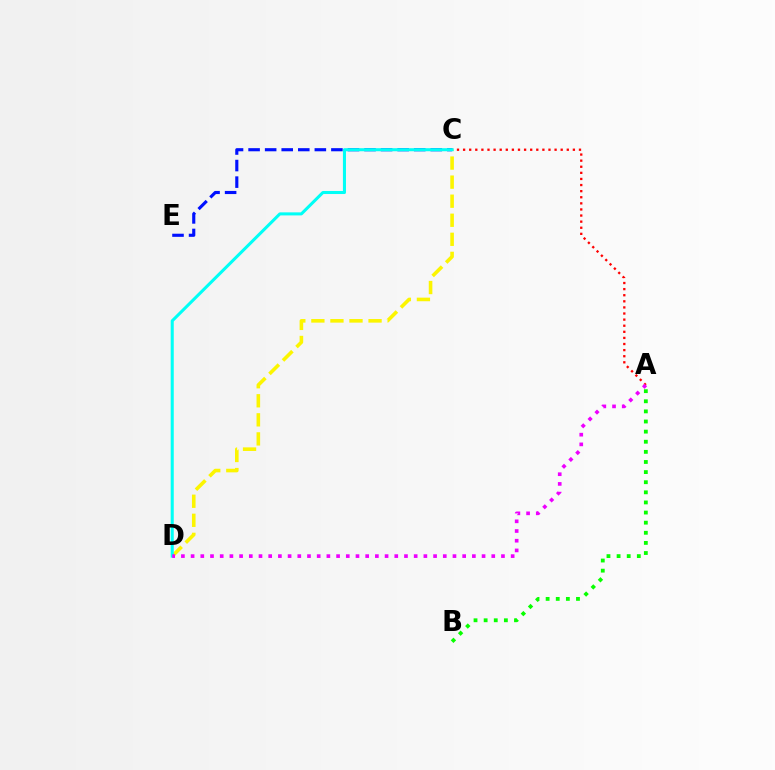{('A', 'C'): [{'color': '#ff0000', 'line_style': 'dotted', 'thickness': 1.66}], ('C', 'D'): [{'color': '#fcf500', 'line_style': 'dashed', 'thickness': 2.59}, {'color': '#00fff6', 'line_style': 'solid', 'thickness': 2.2}], ('A', 'B'): [{'color': '#08ff00', 'line_style': 'dotted', 'thickness': 2.75}], ('C', 'E'): [{'color': '#0010ff', 'line_style': 'dashed', 'thickness': 2.25}], ('A', 'D'): [{'color': '#ee00ff', 'line_style': 'dotted', 'thickness': 2.64}]}